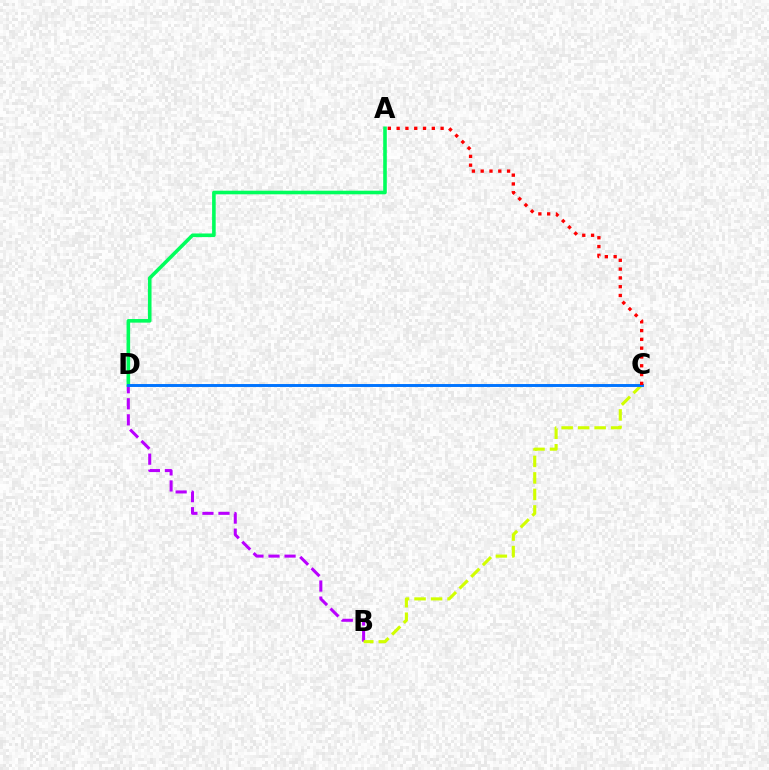{('B', 'D'): [{'color': '#b900ff', 'line_style': 'dashed', 'thickness': 2.18}], ('B', 'C'): [{'color': '#d1ff00', 'line_style': 'dashed', 'thickness': 2.24}], ('A', 'D'): [{'color': '#00ff5c', 'line_style': 'solid', 'thickness': 2.59}], ('C', 'D'): [{'color': '#0074ff', 'line_style': 'solid', 'thickness': 2.11}], ('A', 'C'): [{'color': '#ff0000', 'line_style': 'dotted', 'thickness': 2.39}]}